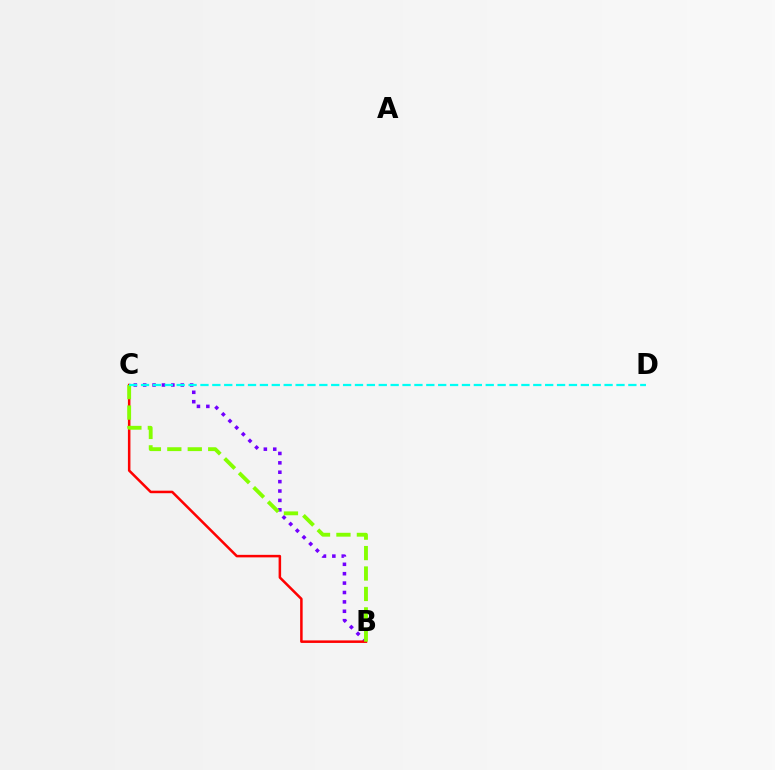{('B', 'C'): [{'color': '#7200ff', 'line_style': 'dotted', 'thickness': 2.55}, {'color': '#ff0000', 'line_style': 'solid', 'thickness': 1.82}, {'color': '#84ff00', 'line_style': 'dashed', 'thickness': 2.78}], ('C', 'D'): [{'color': '#00fff6', 'line_style': 'dashed', 'thickness': 1.61}]}